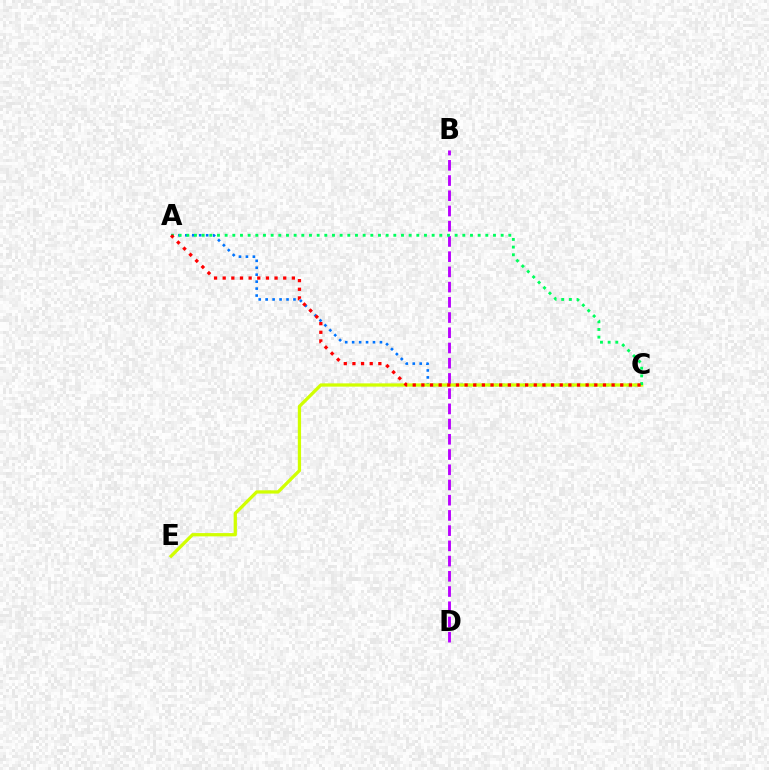{('A', 'C'): [{'color': '#0074ff', 'line_style': 'dotted', 'thickness': 1.89}, {'color': '#00ff5c', 'line_style': 'dotted', 'thickness': 2.08}, {'color': '#ff0000', 'line_style': 'dotted', 'thickness': 2.35}], ('C', 'E'): [{'color': '#d1ff00', 'line_style': 'solid', 'thickness': 2.35}], ('B', 'D'): [{'color': '#b900ff', 'line_style': 'dashed', 'thickness': 2.07}]}